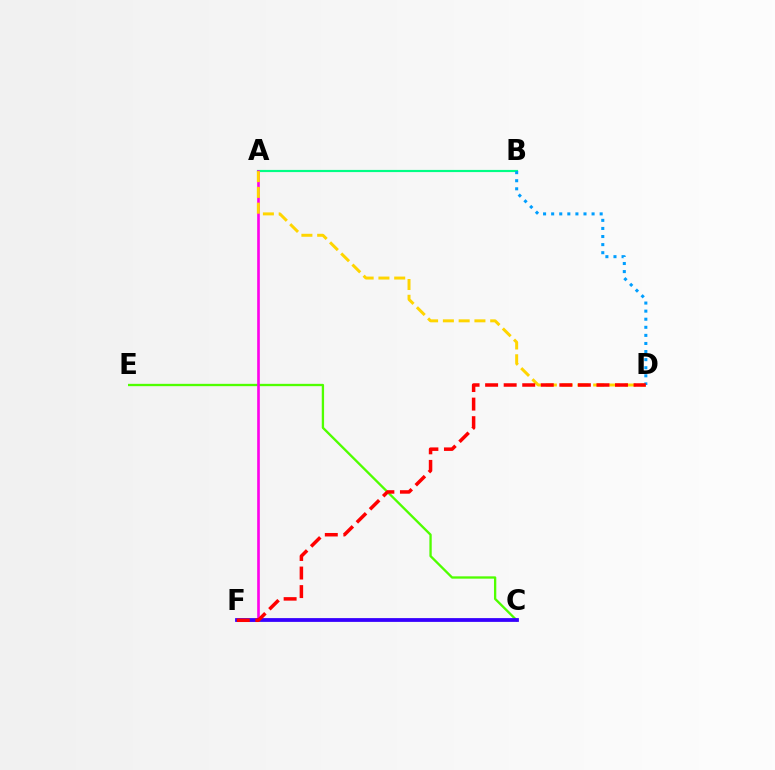{('A', 'B'): [{'color': '#00ff86', 'line_style': 'solid', 'thickness': 1.56}], ('C', 'E'): [{'color': '#4fff00', 'line_style': 'solid', 'thickness': 1.67}], ('A', 'F'): [{'color': '#ff00ed', 'line_style': 'solid', 'thickness': 1.9}], ('A', 'D'): [{'color': '#ffd500', 'line_style': 'dashed', 'thickness': 2.14}], ('C', 'F'): [{'color': '#3700ff', 'line_style': 'solid', 'thickness': 2.72}], ('B', 'D'): [{'color': '#009eff', 'line_style': 'dotted', 'thickness': 2.2}], ('D', 'F'): [{'color': '#ff0000', 'line_style': 'dashed', 'thickness': 2.52}]}